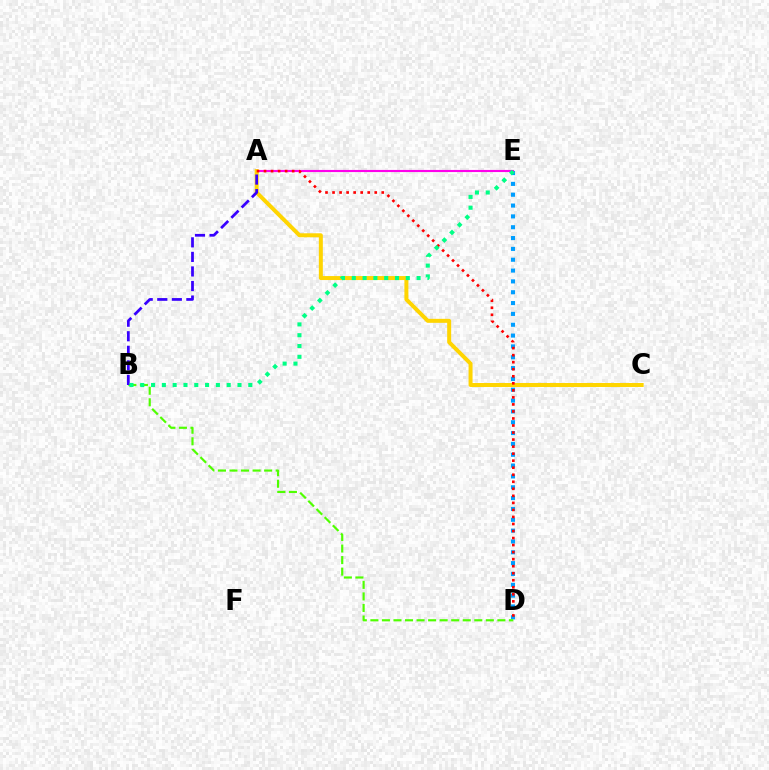{('D', 'E'): [{'color': '#009eff', 'line_style': 'dotted', 'thickness': 2.94}], ('B', 'D'): [{'color': '#4fff00', 'line_style': 'dashed', 'thickness': 1.57}], ('A', 'E'): [{'color': '#ff00ed', 'line_style': 'solid', 'thickness': 1.53}], ('A', 'C'): [{'color': '#ffd500', 'line_style': 'solid', 'thickness': 2.87}], ('A', 'B'): [{'color': '#3700ff', 'line_style': 'dashed', 'thickness': 1.98}], ('A', 'D'): [{'color': '#ff0000', 'line_style': 'dotted', 'thickness': 1.91}], ('B', 'E'): [{'color': '#00ff86', 'line_style': 'dotted', 'thickness': 2.94}]}